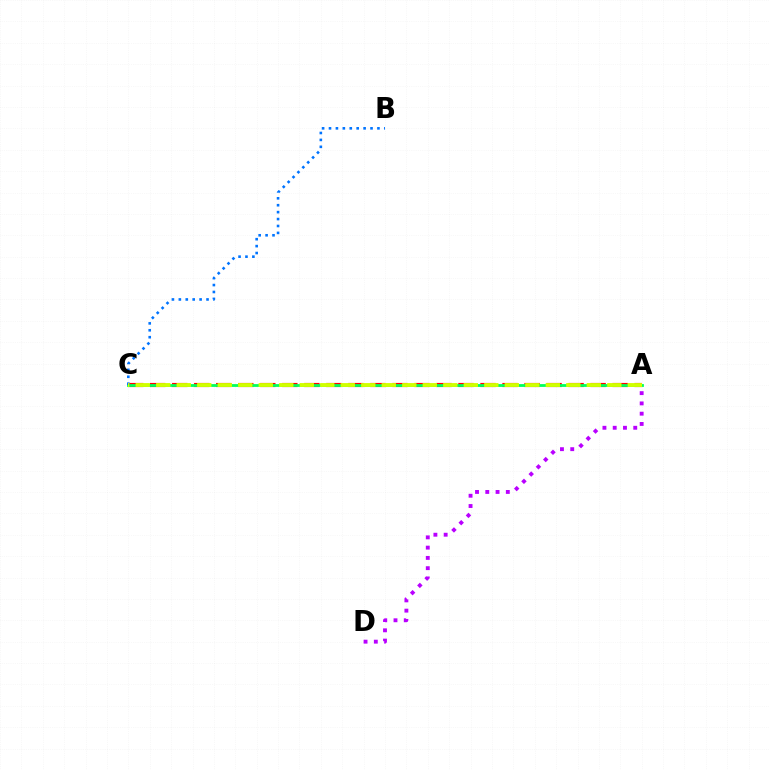{('A', 'D'): [{'color': '#b900ff', 'line_style': 'dotted', 'thickness': 2.79}], ('A', 'C'): [{'color': '#ff0000', 'line_style': 'dashed', 'thickness': 2.99}, {'color': '#00ff5c', 'line_style': 'solid', 'thickness': 2.01}, {'color': '#d1ff00', 'line_style': 'dashed', 'thickness': 2.79}], ('B', 'C'): [{'color': '#0074ff', 'line_style': 'dotted', 'thickness': 1.88}]}